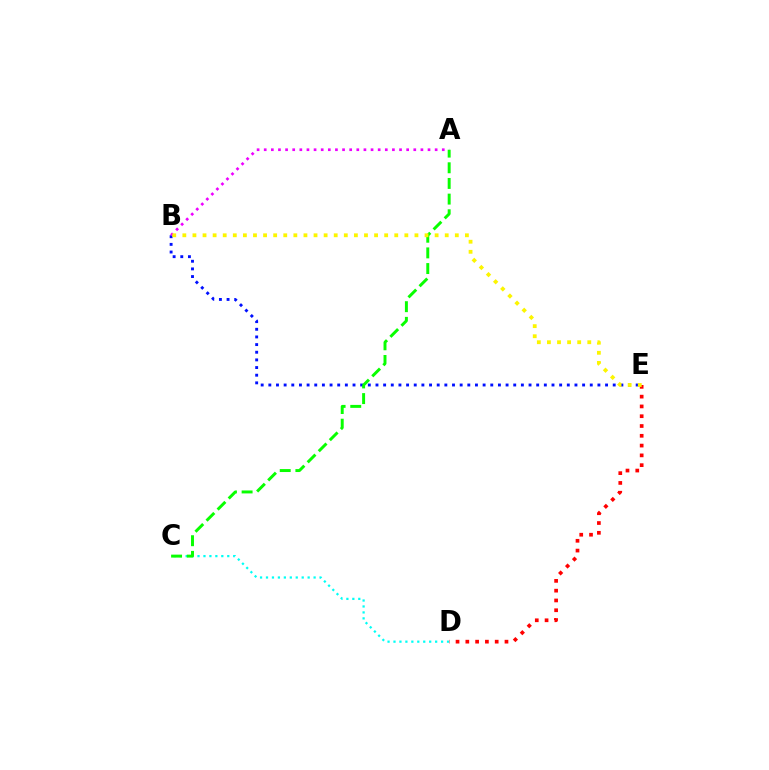{('B', 'E'): [{'color': '#0010ff', 'line_style': 'dotted', 'thickness': 2.08}, {'color': '#fcf500', 'line_style': 'dotted', 'thickness': 2.74}], ('A', 'B'): [{'color': '#ee00ff', 'line_style': 'dotted', 'thickness': 1.94}], ('D', 'E'): [{'color': '#ff0000', 'line_style': 'dotted', 'thickness': 2.66}], ('C', 'D'): [{'color': '#00fff6', 'line_style': 'dotted', 'thickness': 1.62}], ('A', 'C'): [{'color': '#08ff00', 'line_style': 'dashed', 'thickness': 2.13}]}